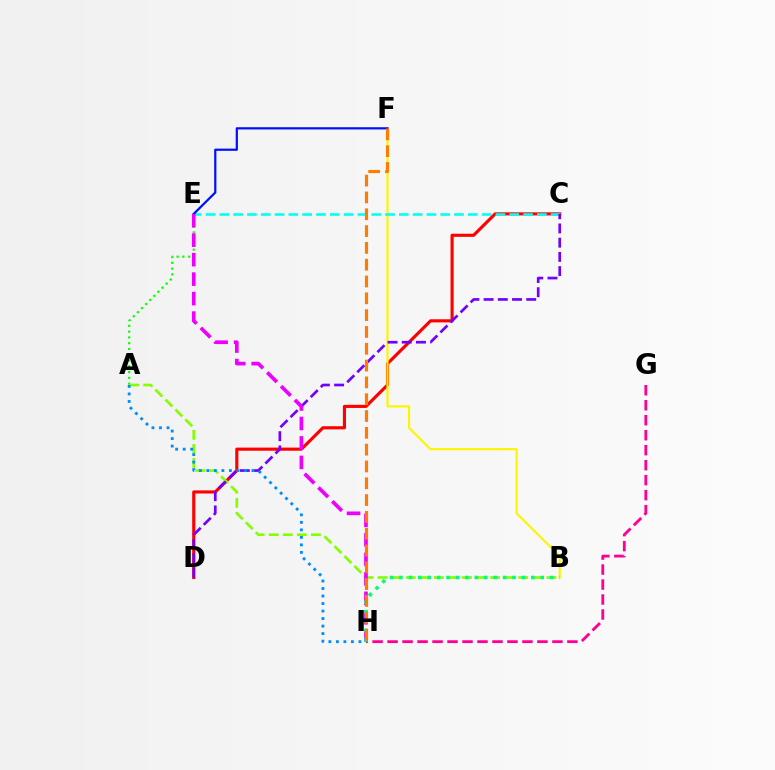{('A', 'E'): [{'color': '#08ff00', 'line_style': 'dotted', 'thickness': 1.57}], ('C', 'D'): [{'color': '#ff0000', 'line_style': 'solid', 'thickness': 2.25}, {'color': '#7200ff', 'line_style': 'dashed', 'thickness': 1.93}], ('B', 'F'): [{'color': '#fcf500', 'line_style': 'solid', 'thickness': 1.56}], ('C', 'E'): [{'color': '#00fff6', 'line_style': 'dashed', 'thickness': 1.88}], ('A', 'B'): [{'color': '#84ff00', 'line_style': 'dashed', 'thickness': 1.91}], ('E', 'F'): [{'color': '#0010ff', 'line_style': 'solid', 'thickness': 1.6}], ('G', 'H'): [{'color': '#ff0094', 'line_style': 'dashed', 'thickness': 2.04}], ('A', 'H'): [{'color': '#008cff', 'line_style': 'dotted', 'thickness': 2.04}], ('E', 'H'): [{'color': '#ee00ff', 'line_style': 'dashed', 'thickness': 2.65}], ('B', 'H'): [{'color': '#00ff74', 'line_style': 'dotted', 'thickness': 2.56}], ('F', 'H'): [{'color': '#ff7c00', 'line_style': 'dashed', 'thickness': 2.28}]}